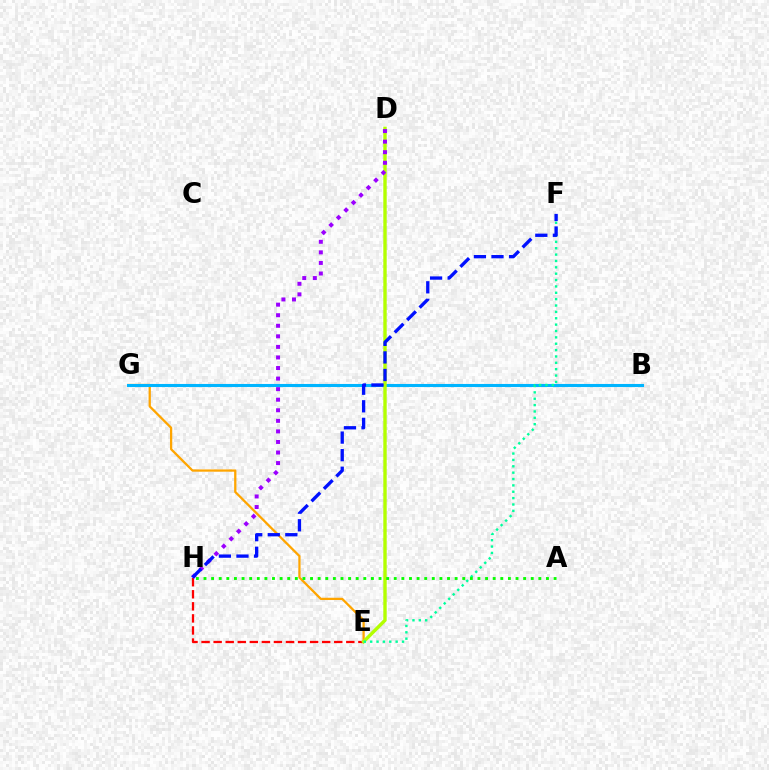{('E', 'G'): [{'color': '#ffa500', 'line_style': 'solid', 'thickness': 1.64}], ('B', 'G'): [{'color': '#ff00bd', 'line_style': 'solid', 'thickness': 1.81}, {'color': '#00b5ff', 'line_style': 'solid', 'thickness': 2.22}], ('E', 'H'): [{'color': '#ff0000', 'line_style': 'dashed', 'thickness': 1.64}], ('D', 'E'): [{'color': '#b3ff00', 'line_style': 'solid', 'thickness': 2.44}], ('E', 'F'): [{'color': '#00ff9d', 'line_style': 'dotted', 'thickness': 1.73}], ('A', 'H'): [{'color': '#08ff00', 'line_style': 'dotted', 'thickness': 2.07}], ('D', 'H'): [{'color': '#9b00ff', 'line_style': 'dotted', 'thickness': 2.87}], ('F', 'H'): [{'color': '#0010ff', 'line_style': 'dashed', 'thickness': 2.39}]}